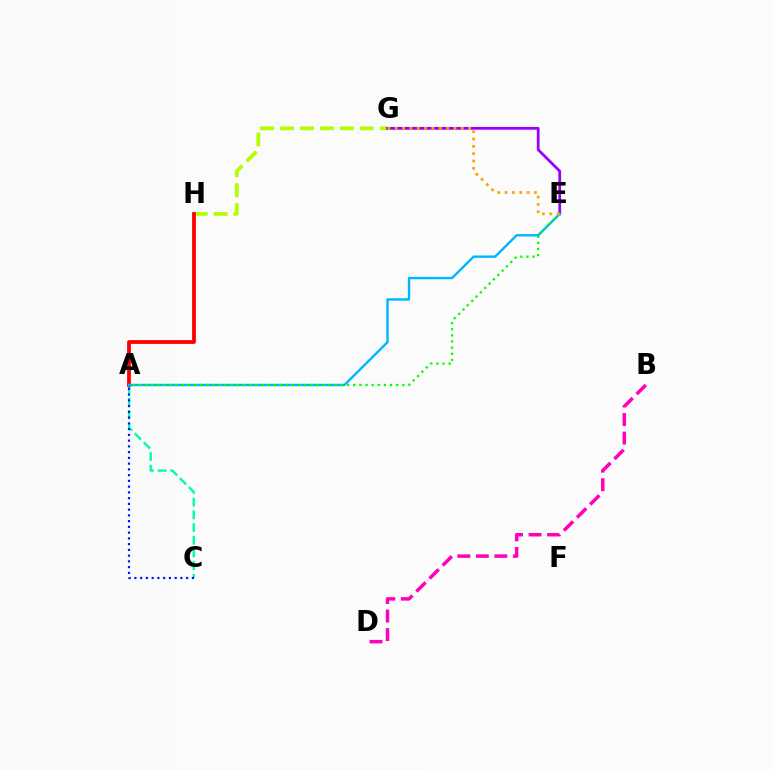{('G', 'H'): [{'color': '#b3ff00', 'line_style': 'dashed', 'thickness': 2.71}], ('A', 'C'): [{'color': '#00ff9d', 'line_style': 'dashed', 'thickness': 1.72}, {'color': '#0010ff', 'line_style': 'dotted', 'thickness': 1.56}], ('E', 'G'): [{'color': '#9b00ff', 'line_style': 'solid', 'thickness': 2.0}, {'color': '#ffa500', 'line_style': 'dotted', 'thickness': 1.99}], ('A', 'H'): [{'color': '#ff0000', 'line_style': 'solid', 'thickness': 2.73}], ('A', 'E'): [{'color': '#00b5ff', 'line_style': 'solid', 'thickness': 1.72}, {'color': '#08ff00', 'line_style': 'dotted', 'thickness': 1.66}], ('B', 'D'): [{'color': '#ff00bd', 'line_style': 'dashed', 'thickness': 2.52}]}